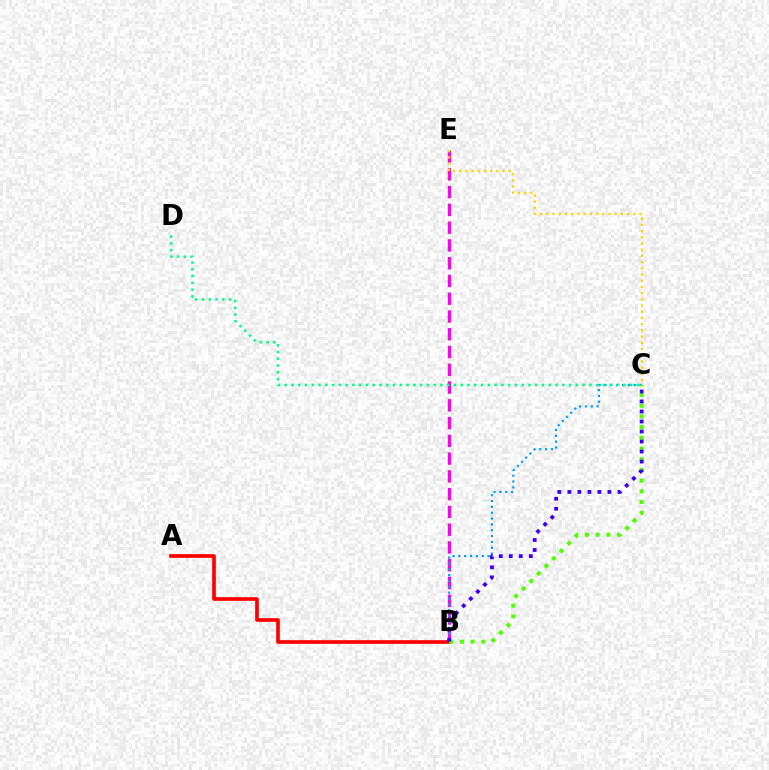{('B', 'E'): [{'color': '#ff00ed', 'line_style': 'dashed', 'thickness': 2.41}], ('B', 'C'): [{'color': '#009eff', 'line_style': 'dotted', 'thickness': 1.59}, {'color': '#4fff00', 'line_style': 'dotted', 'thickness': 2.91}, {'color': '#3700ff', 'line_style': 'dotted', 'thickness': 2.72}], ('A', 'B'): [{'color': '#ff0000', 'line_style': 'solid', 'thickness': 2.65}], ('C', 'D'): [{'color': '#00ff86', 'line_style': 'dotted', 'thickness': 1.84}], ('C', 'E'): [{'color': '#ffd500', 'line_style': 'dotted', 'thickness': 1.69}]}